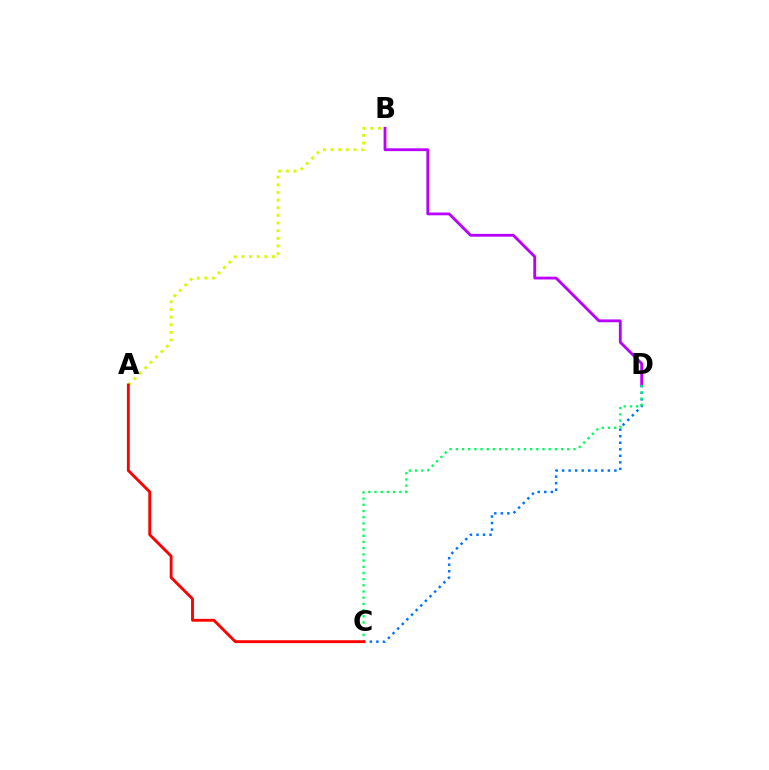{('A', 'B'): [{'color': '#d1ff00', 'line_style': 'dotted', 'thickness': 2.08}], ('B', 'D'): [{'color': '#b900ff', 'line_style': 'solid', 'thickness': 2.03}], ('C', 'D'): [{'color': '#0074ff', 'line_style': 'dotted', 'thickness': 1.78}, {'color': '#00ff5c', 'line_style': 'dotted', 'thickness': 1.68}], ('A', 'C'): [{'color': '#ff0000', 'line_style': 'solid', 'thickness': 2.06}]}